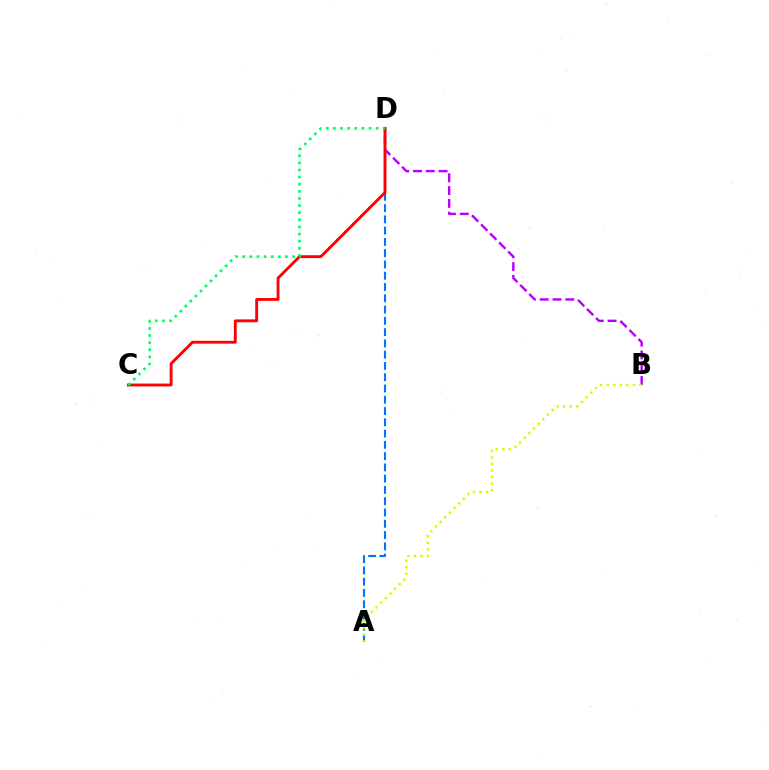{('B', 'D'): [{'color': '#b900ff', 'line_style': 'dashed', 'thickness': 1.74}], ('A', 'D'): [{'color': '#0074ff', 'line_style': 'dashed', 'thickness': 1.53}], ('C', 'D'): [{'color': '#ff0000', 'line_style': 'solid', 'thickness': 2.06}, {'color': '#00ff5c', 'line_style': 'dotted', 'thickness': 1.93}], ('A', 'B'): [{'color': '#d1ff00', 'line_style': 'dotted', 'thickness': 1.78}]}